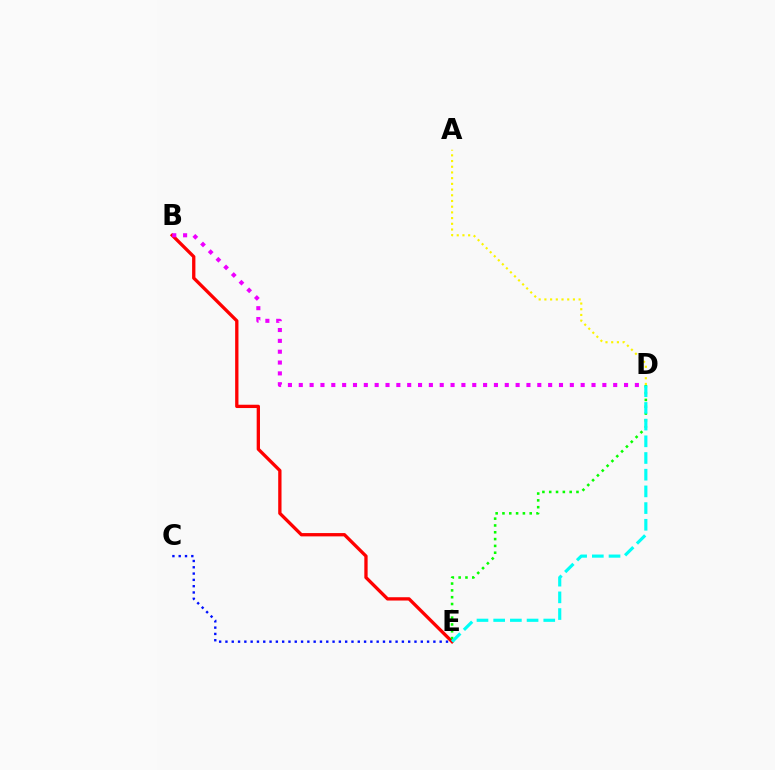{('B', 'E'): [{'color': '#ff0000', 'line_style': 'solid', 'thickness': 2.38}], ('B', 'D'): [{'color': '#ee00ff', 'line_style': 'dotted', 'thickness': 2.95}], ('D', 'E'): [{'color': '#08ff00', 'line_style': 'dotted', 'thickness': 1.85}, {'color': '#00fff6', 'line_style': 'dashed', 'thickness': 2.27}], ('A', 'D'): [{'color': '#fcf500', 'line_style': 'dotted', 'thickness': 1.55}], ('C', 'E'): [{'color': '#0010ff', 'line_style': 'dotted', 'thickness': 1.71}]}